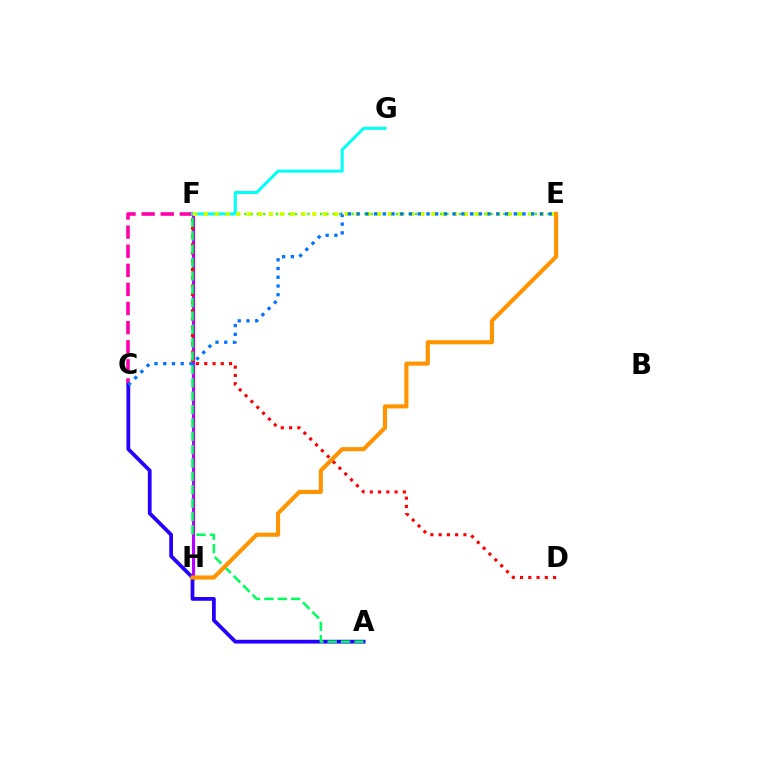{('C', 'F'): [{'color': '#ff00ac', 'line_style': 'dashed', 'thickness': 2.6}], ('E', 'F'): [{'color': '#3dff00', 'line_style': 'dotted', 'thickness': 1.72}, {'color': '#d1ff00', 'line_style': 'dotted', 'thickness': 2.94}], ('F', 'H'): [{'color': '#b900ff', 'line_style': 'solid', 'thickness': 2.24}], ('F', 'G'): [{'color': '#00fff6', 'line_style': 'solid', 'thickness': 2.16}], ('D', 'F'): [{'color': '#ff0000', 'line_style': 'dotted', 'thickness': 2.24}], ('A', 'C'): [{'color': '#2500ff', 'line_style': 'solid', 'thickness': 2.71}], ('A', 'F'): [{'color': '#00ff5c', 'line_style': 'dashed', 'thickness': 1.82}], ('C', 'E'): [{'color': '#0074ff', 'line_style': 'dotted', 'thickness': 2.37}], ('E', 'H'): [{'color': '#ff9400', 'line_style': 'solid', 'thickness': 2.96}]}